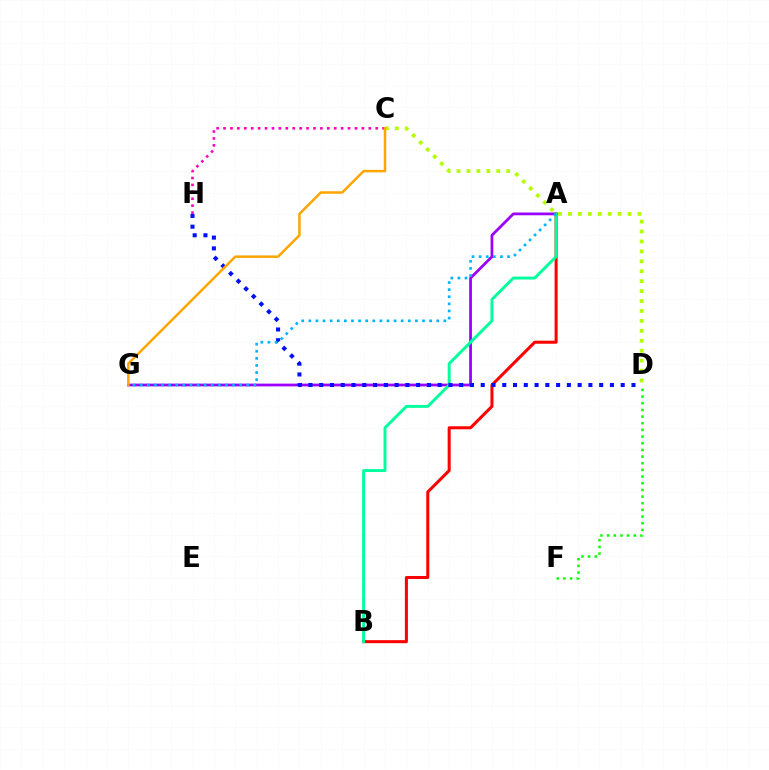{('A', 'G'): [{'color': '#9b00ff', 'line_style': 'solid', 'thickness': 1.98}, {'color': '#00b5ff', 'line_style': 'dotted', 'thickness': 1.93}], ('C', 'H'): [{'color': '#ff00bd', 'line_style': 'dotted', 'thickness': 1.88}], ('C', 'D'): [{'color': '#b3ff00', 'line_style': 'dotted', 'thickness': 2.7}], ('A', 'B'): [{'color': '#ff0000', 'line_style': 'solid', 'thickness': 2.18}, {'color': '#00ff9d', 'line_style': 'solid', 'thickness': 2.12}], ('D', 'H'): [{'color': '#0010ff', 'line_style': 'dotted', 'thickness': 2.93}], ('C', 'G'): [{'color': '#ffa500', 'line_style': 'solid', 'thickness': 1.79}], ('D', 'F'): [{'color': '#08ff00', 'line_style': 'dotted', 'thickness': 1.81}]}